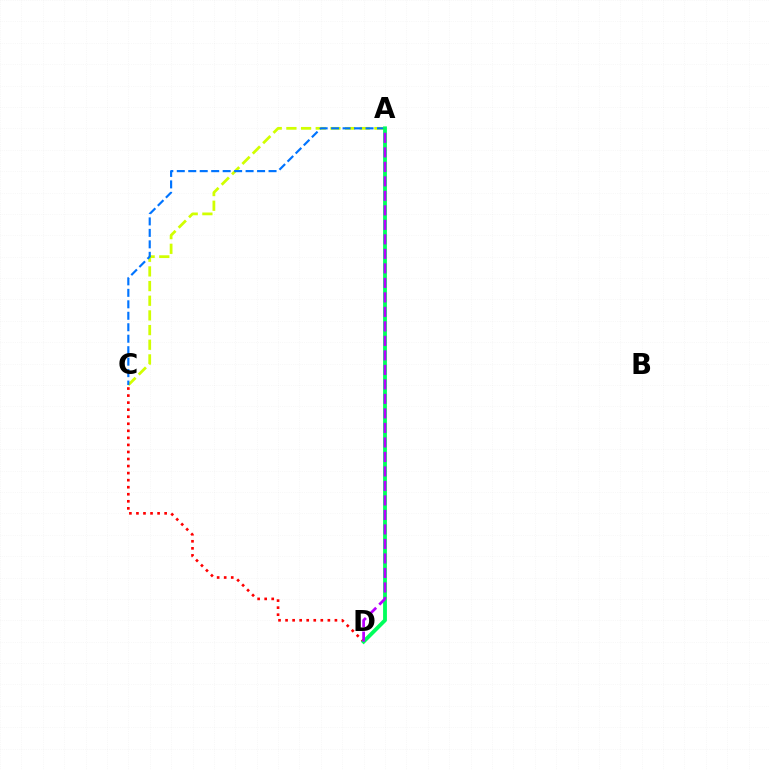{('A', 'C'): [{'color': '#d1ff00', 'line_style': 'dashed', 'thickness': 1.99}, {'color': '#0074ff', 'line_style': 'dashed', 'thickness': 1.56}], ('C', 'D'): [{'color': '#ff0000', 'line_style': 'dotted', 'thickness': 1.91}], ('A', 'D'): [{'color': '#00ff5c', 'line_style': 'solid', 'thickness': 2.76}, {'color': '#b900ff', 'line_style': 'dashed', 'thickness': 1.97}]}